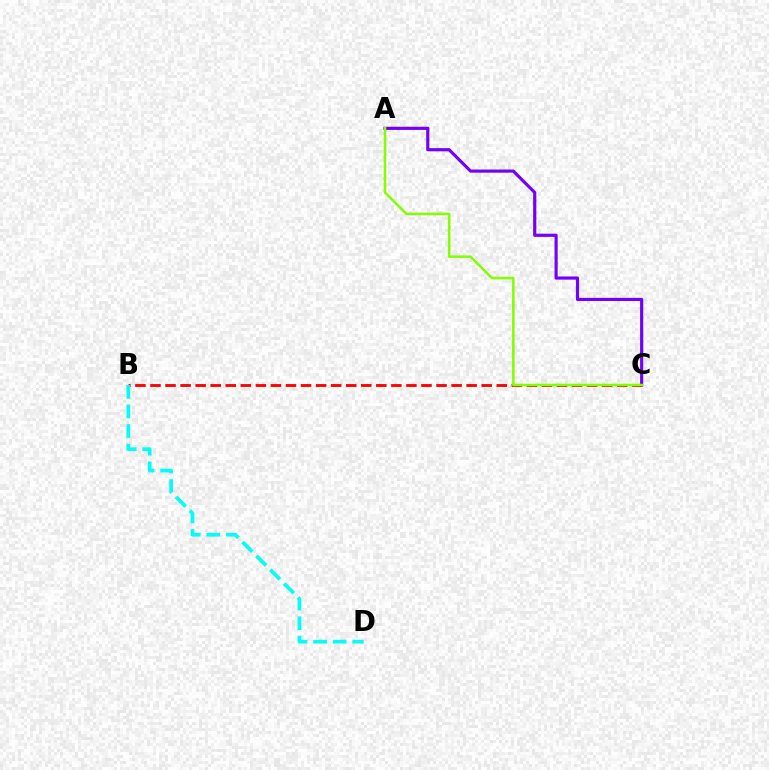{('A', 'C'): [{'color': '#7200ff', 'line_style': 'solid', 'thickness': 2.28}, {'color': '#84ff00', 'line_style': 'solid', 'thickness': 1.84}], ('B', 'C'): [{'color': '#ff0000', 'line_style': 'dashed', 'thickness': 2.05}], ('B', 'D'): [{'color': '#00fff6', 'line_style': 'dashed', 'thickness': 2.66}]}